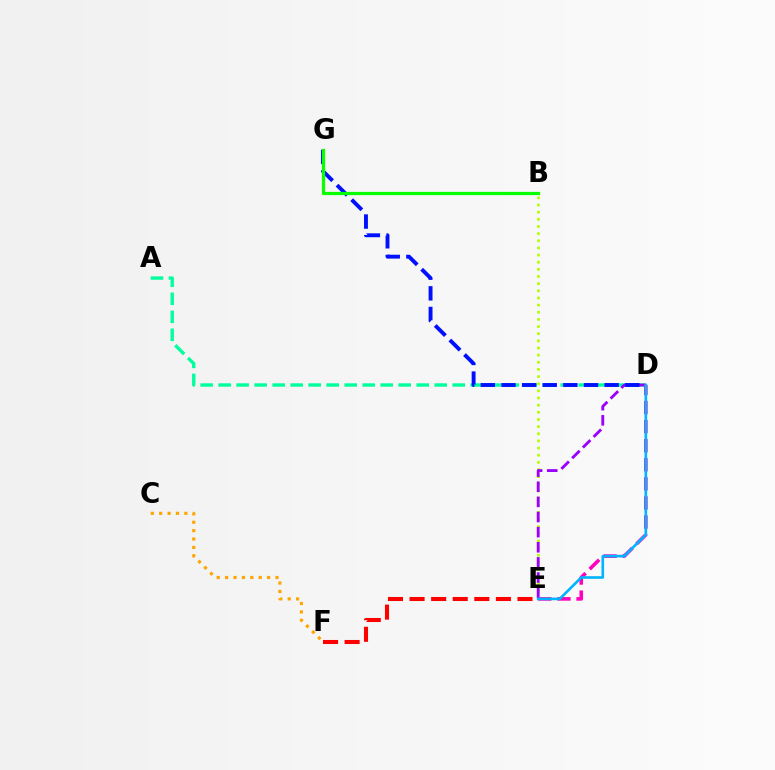{('B', 'E'): [{'color': '#b3ff00', 'line_style': 'dotted', 'thickness': 1.94}], ('A', 'D'): [{'color': '#00ff9d', 'line_style': 'dashed', 'thickness': 2.45}], ('D', 'E'): [{'color': '#9b00ff', 'line_style': 'dashed', 'thickness': 2.06}, {'color': '#ff00bd', 'line_style': 'dashed', 'thickness': 2.59}, {'color': '#00b5ff', 'line_style': 'solid', 'thickness': 1.9}], ('C', 'F'): [{'color': '#ffa500', 'line_style': 'dotted', 'thickness': 2.28}], ('D', 'G'): [{'color': '#0010ff', 'line_style': 'dashed', 'thickness': 2.8}], ('B', 'G'): [{'color': '#08ff00', 'line_style': 'solid', 'thickness': 2.33}], ('E', 'F'): [{'color': '#ff0000', 'line_style': 'dashed', 'thickness': 2.93}]}